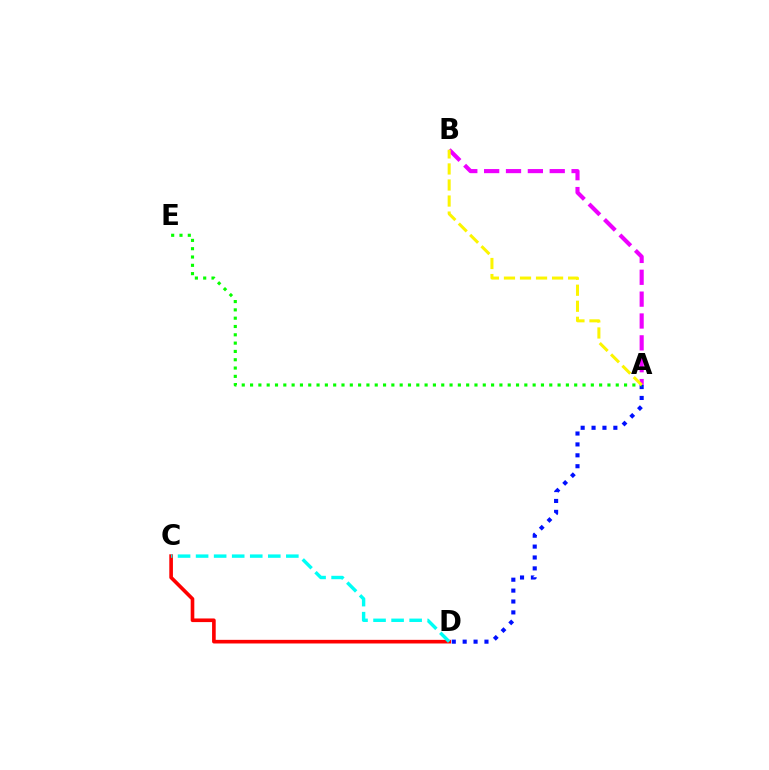{('C', 'D'): [{'color': '#ff0000', 'line_style': 'solid', 'thickness': 2.61}, {'color': '#00fff6', 'line_style': 'dashed', 'thickness': 2.45}], ('A', 'B'): [{'color': '#ee00ff', 'line_style': 'dashed', 'thickness': 2.97}, {'color': '#fcf500', 'line_style': 'dashed', 'thickness': 2.18}], ('A', 'D'): [{'color': '#0010ff', 'line_style': 'dotted', 'thickness': 2.96}], ('A', 'E'): [{'color': '#08ff00', 'line_style': 'dotted', 'thickness': 2.26}]}